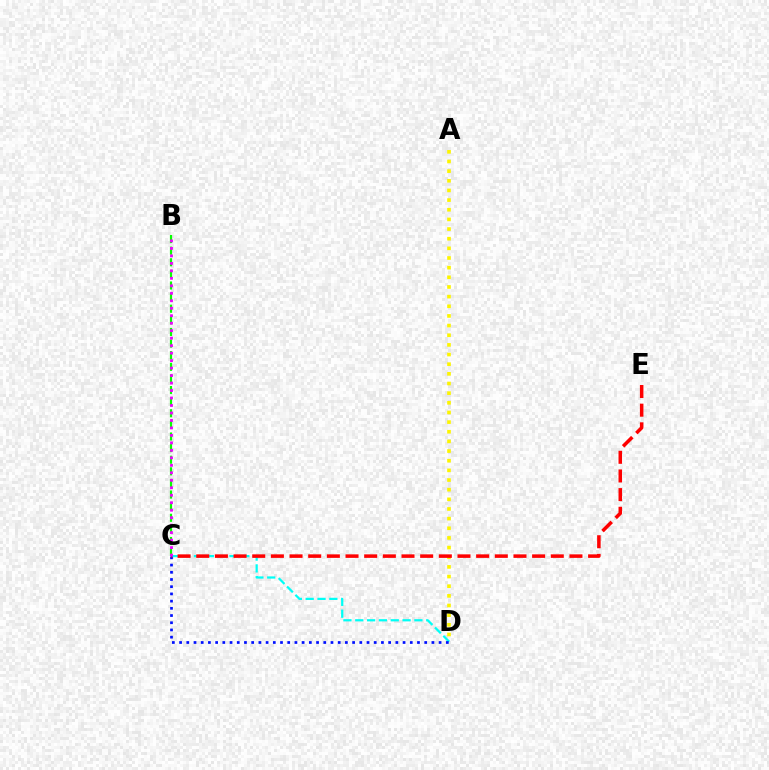{('A', 'D'): [{'color': '#fcf500', 'line_style': 'dotted', 'thickness': 2.62}], ('C', 'D'): [{'color': '#00fff6', 'line_style': 'dashed', 'thickness': 1.61}, {'color': '#0010ff', 'line_style': 'dotted', 'thickness': 1.96}], ('B', 'C'): [{'color': '#08ff00', 'line_style': 'dashed', 'thickness': 1.58}, {'color': '#ee00ff', 'line_style': 'dotted', 'thickness': 2.03}], ('C', 'E'): [{'color': '#ff0000', 'line_style': 'dashed', 'thickness': 2.53}]}